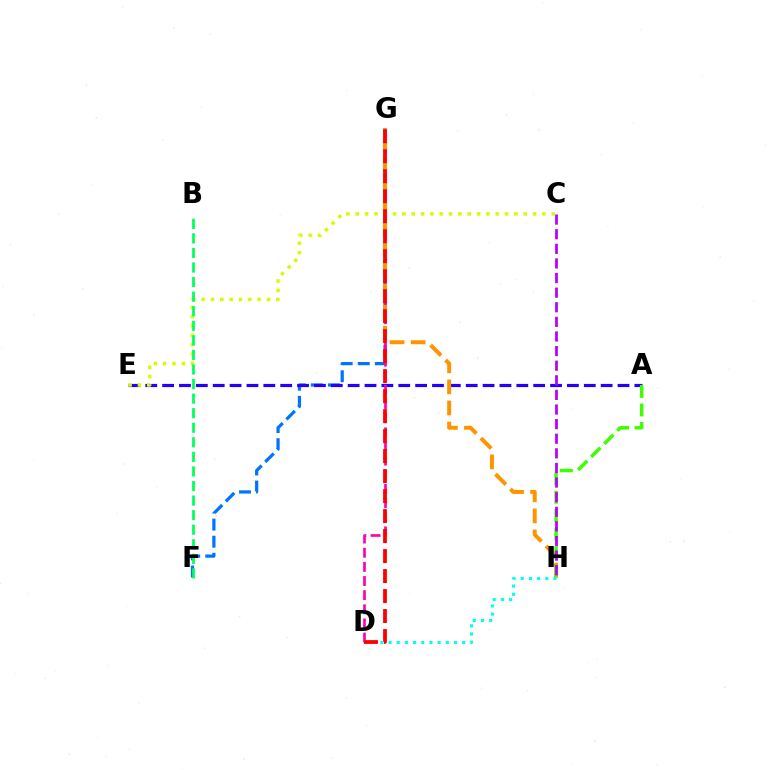{('F', 'G'): [{'color': '#0074ff', 'line_style': 'dashed', 'thickness': 2.32}], ('A', 'E'): [{'color': '#2500ff', 'line_style': 'dashed', 'thickness': 2.29}], ('D', 'G'): [{'color': '#ff00ac', 'line_style': 'dashed', 'thickness': 1.92}, {'color': '#ff0000', 'line_style': 'dashed', 'thickness': 2.72}], ('C', 'E'): [{'color': '#d1ff00', 'line_style': 'dotted', 'thickness': 2.53}], ('D', 'H'): [{'color': '#00fff6', 'line_style': 'dotted', 'thickness': 2.22}], ('G', 'H'): [{'color': '#ff9400', 'line_style': 'dashed', 'thickness': 2.86}], ('B', 'F'): [{'color': '#00ff5c', 'line_style': 'dashed', 'thickness': 1.98}], ('A', 'H'): [{'color': '#3dff00', 'line_style': 'dashed', 'thickness': 2.51}], ('C', 'H'): [{'color': '#b900ff', 'line_style': 'dashed', 'thickness': 1.98}]}